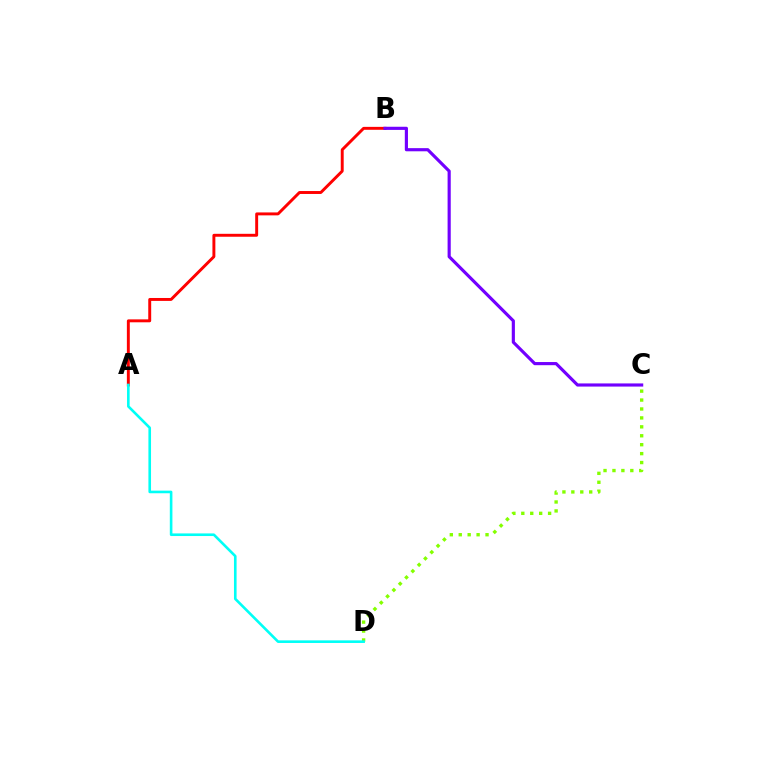{('C', 'D'): [{'color': '#84ff00', 'line_style': 'dotted', 'thickness': 2.43}], ('A', 'B'): [{'color': '#ff0000', 'line_style': 'solid', 'thickness': 2.11}], ('A', 'D'): [{'color': '#00fff6', 'line_style': 'solid', 'thickness': 1.88}], ('B', 'C'): [{'color': '#7200ff', 'line_style': 'solid', 'thickness': 2.27}]}